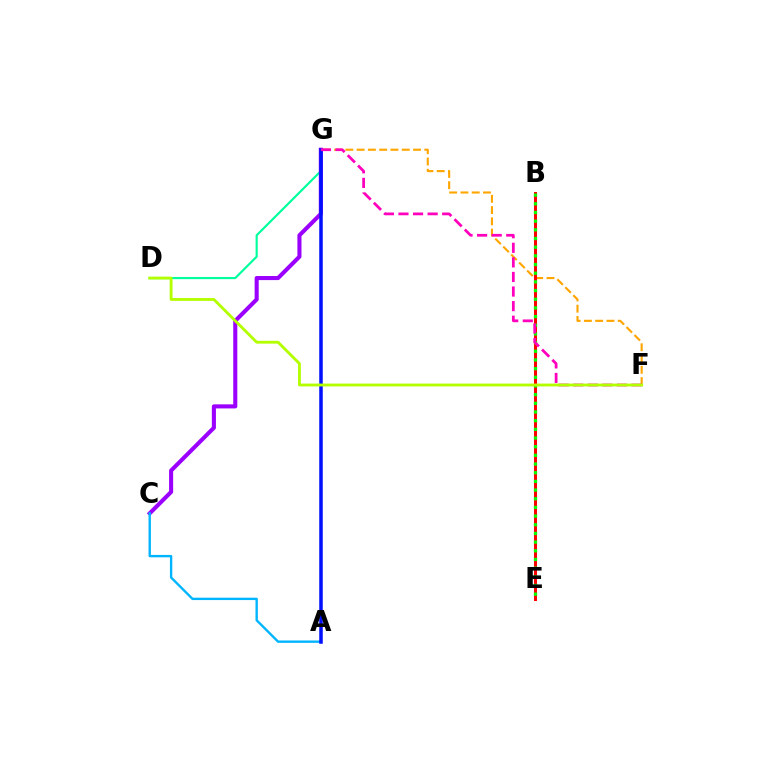{('F', 'G'): [{'color': '#ffa500', 'line_style': 'dashed', 'thickness': 1.53}, {'color': '#ff00bd', 'line_style': 'dashed', 'thickness': 1.98}], ('B', 'E'): [{'color': '#ff0000', 'line_style': 'solid', 'thickness': 2.2}, {'color': '#08ff00', 'line_style': 'dotted', 'thickness': 2.36}], ('D', 'G'): [{'color': '#00ff9d', 'line_style': 'solid', 'thickness': 1.55}], ('C', 'G'): [{'color': '#9b00ff', 'line_style': 'solid', 'thickness': 2.93}], ('A', 'C'): [{'color': '#00b5ff', 'line_style': 'solid', 'thickness': 1.71}], ('A', 'G'): [{'color': '#0010ff', 'line_style': 'solid', 'thickness': 2.53}], ('D', 'F'): [{'color': '#b3ff00', 'line_style': 'solid', 'thickness': 2.04}]}